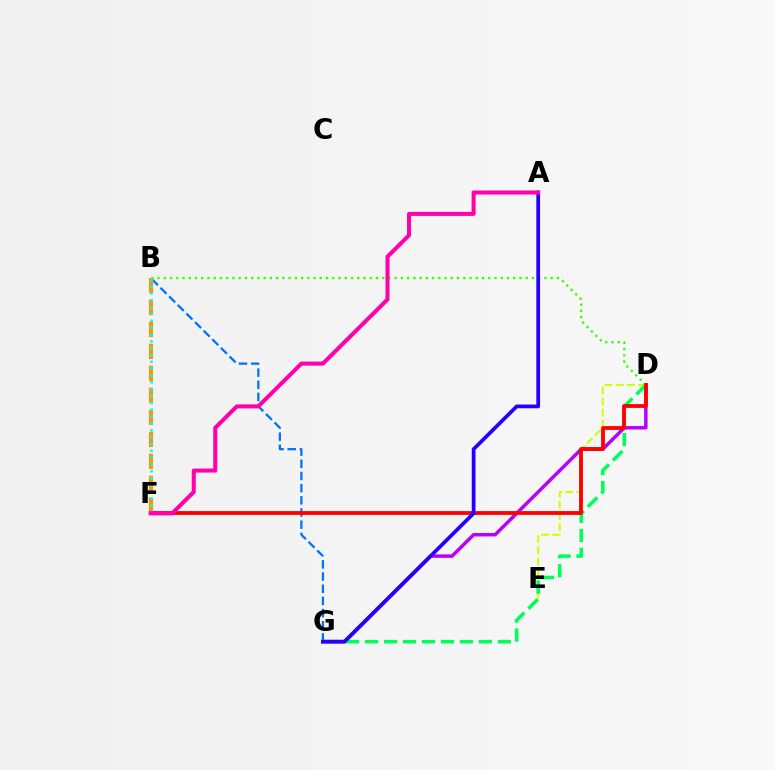{('D', 'E'): [{'color': '#d1ff00', 'line_style': 'dashed', 'thickness': 1.51}], ('D', 'G'): [{'color': '#b900ff', 'line_style': 'solid', 'thickness': 2.5}, {'color': '#00ff5c', 'line_style': 'dashed', 'thickness': 2.58}], ('B', 'D'): [{'color': '#3dff00', 'line_style': 'dotted', 'thickness': 1.7}], ('B', 'G'): [{'color': '#0074ff', 'line_style': 'dashed', 'thickness': 1.65}], ('B', 'F'): [{'color': '#ff9400', 'line_style': 'dashed', 'thickness': 2.99}, {'color': '#00fff6', 'line_style': 'dotted', 'thickness': 1.86}], ('D', 'F'): [{'color': '#ff0000', 'line_style': 'solid', 'thickness': 2.75}], ('A', 'G'): [{'color': '#2500ff', 'line_style': 'solid', 'thickness': 2.69}], ('A', 'F'): [{'color': '#ff00ac', 'line_style': 'solid', 'thickness': 2.91}]}